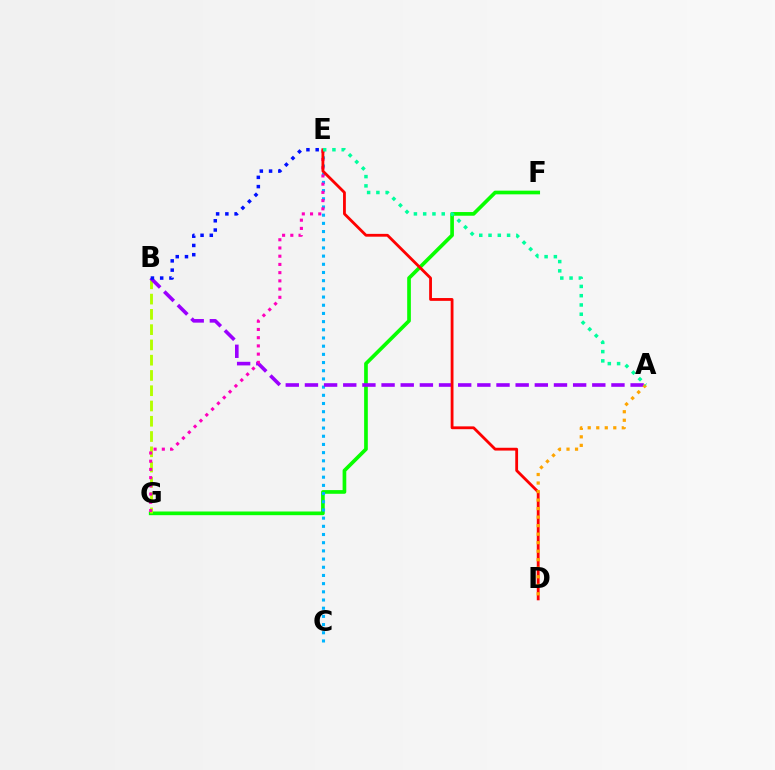{('F', 'G'): [{'color': '#08ff00', 'line_style': 'solid', 'thickness': 2.65}], ('C', 'E'): [{'color': '#00b5ff', 'line_style': 'dotted', 'thickness': 2.22}], ('B', 'G'): [{'color': '#b3ff00', 'line_style': 'dashed', 'thickness': 2.07}], ('A', 'B'): [{'color': '#9b00ff', 'line_style': 'dashed', 'thickness': 2.6}], ('E', 'G'): [{'color': '#ff00bd', 'line_style': 'dotted', 'thickness': 2.23}], ('D', 'E'): [{'color': '#ff0000', 'line_style': 'solid', 'thickness': 2.02}], ('A', 'D'): [{'color': '#ffa500', 'line_style': 'dotted', 'thickness': 2.31}], ('B', 'E'): [{'color': '#0010ff', 'line_style': 'dotted', 'thickness': 2.51}], ('A', 'E'): [{'color': '#00ff9d', 'line_style': 'dotted', 'thickness': 2.52}]}